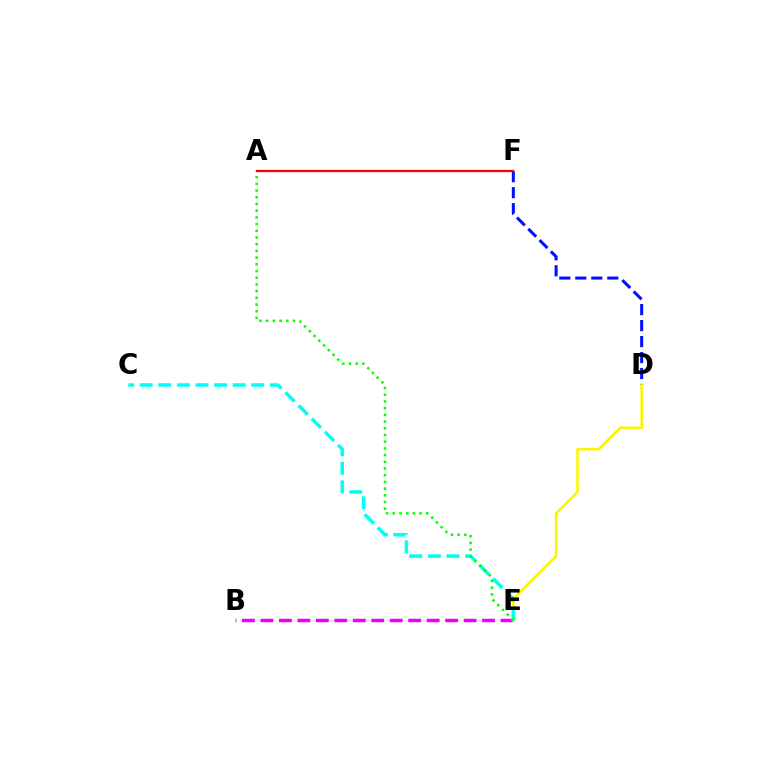{('B', 'E'): [{'color': '#ee00ff', 'line_style': 'dashed', 'thickness': 2.51}], ('D', 'F'): [{'color': '#0010ff', 'line_style': 'dashed', 'thickness': 2.17}], ('D', 'E'): [{'color': '#fcf500', 'line_style': 'solid', 'thickness': 1.83}], ('C', 'E'): [{'color': '#00fff6', 'line_style': 'dashed', 'thickness': 2.53}], ('A', 'E'): [{'color': '#08ff00', 'line_style': 'dotted', 'thickness': 1.82}], ('A', 'F'): [{'color': '#ff0000', 'line_style': 'solid', 'thickness': 1.65}]}